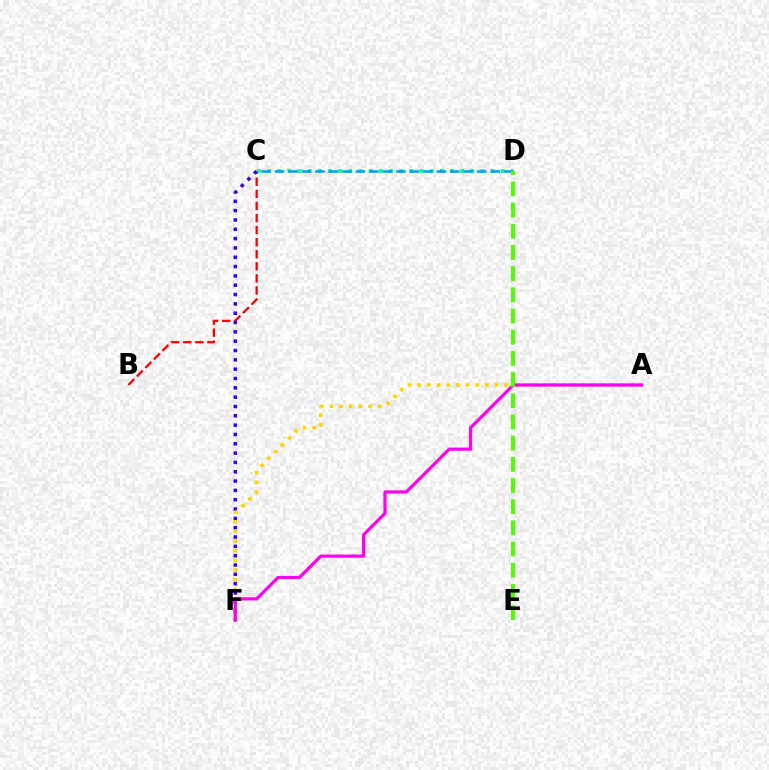{('B', 'C'): [{'color': '#ff0000', 'line_style': 'dashed', 'thickness': 1.64}], ('C', 'D'): [{'color': '#00ff86', 'line_style': 'dotted', 'thickness': 2.76}, {'color': '#009eff', 'line_style': 'dashed', 'thickness': 1.83}], ('C', 'F'): [{'color': '#3700ff', 'line_style': 'dotted', 'thickness': 2.53}], ('A', 'F'): [{'color': '#ffd500', 'line_style': 'dotted', 'thickness': 2.63}, {'color': '#ff00ed', 'line_style': 'solid', 'thickness': 2.3}], ('D', 'E'): [{'color': '#4fff00', 'line_style': 'dashed', 'thickness': 2.88}]}